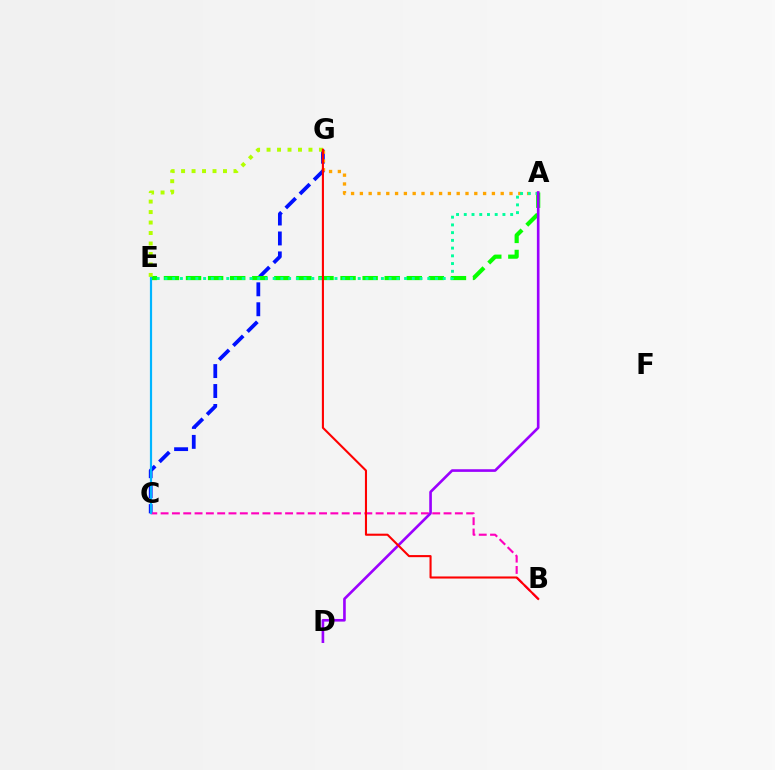{('C', 'G'): [{'color': '#0010ff', 'line_style': 'dashed', 'thickness': 2.71}], ('A', 'E'): [{'color': '#08ff00', 'line_style': 'dashed', 'thickness': 3.0}, {'color': '#00ff9d', 'line_style': 'dotted', 'thickness': 2.1}], ('B', 'C'): [{'color': '#ff00bd', 'line_style': 'dashed', 'thickness': 1.54}], ('A', 'G'): [{'color': '#ffa500', 'line_style': 'dotted', 'thickness': 2.39}], ('E', 'G'): [{'color': '#b3ff00', 'line_style': 'dotted', 'thickness': 2.85}], ('C', 'E'): [{'color': '#00b5ff', 'line_style': 'solid', 'thickness': 1.58}], ('A', 'D'): [{'color': '#9b00ff', 'line_style': 'solid', 'thickness': 1.9}], ('B', 'G'): [{'color': '#ff0000', 'line_style': 'solid', 'thickness': 1.51}]}